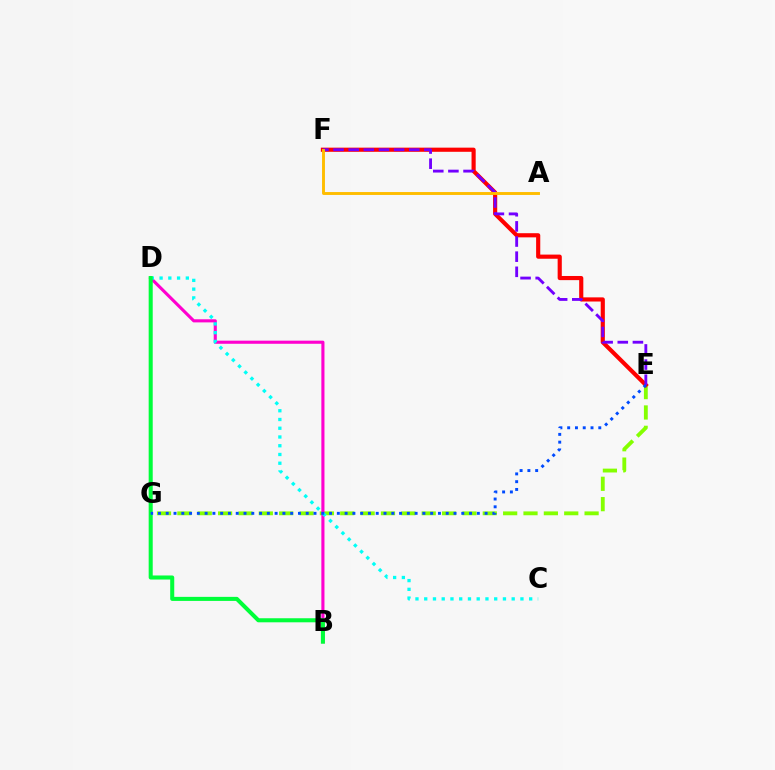{('E', 'G'): [{'color': '#84ff00', 'line_style': 'dashed', 'thickness': 2.77}, {'color': '#004bff', 'line_style': 'dotted', 'thickness': 2.11}], ('E', 'F'): [{'color': '#ff0000', 'line_style': 'solid', 'thickness': 2.98}, {'color': '#7200ff', 'line_style': 'dashed', 'thickness': 2.06}], ('B', 'D'): [{'color': '#ff00cf', 'line_style': 'solid', 'thickness': 2.24}, {'color': '#00ff39', 'line_style': 'solid', 'thickness': 2.92}], ('C', 'D'): [{'color': '#00fff6', 'line_style': 'dotted', 'thickness': 2.38}], ('A', 'F'): [{'color': '#ffbd00', 'line_style': 'solid', 'thickness': 2.1}]}